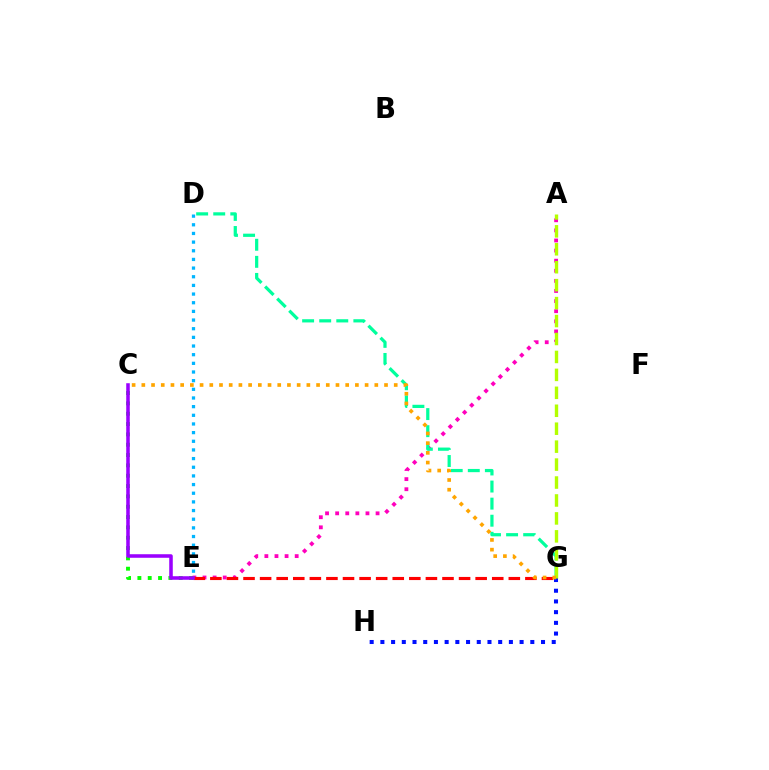{('A', 'E'): [{'color': '#ff00bd', 'line_style': 'dotted', 'thickness': 2.74}], ('D', 'E'): [{'color': '#00b5ff', 'line_style': 'dotted', 'thickness': 2.35}], ('G', 'H'): [{'color': '#0010ff', 'line_style': 'dotted', 'thickness': 2.91}], ('D', 'G'): [{'color': '#00ff9d', 'line_style': 'dashed', 'thickness': 2.32}], ('C', 'E'): [{'color': '#08ff00', 'line_style': 'dotted', 'thickness': 2.81}, {'color': '#9b00ff', 'line_style': 'solid', 'thickness': 2.55}], ('E', 'G'): [{'color': '#ff0000', 'line_style': 'dashed', 'thickness': 2.25}], ('A', 'G'): [{'color': '#b3ff00', 'line_style': 'dashed', 'thickness': 2.44}], ('C', 'G'): [{'color': '#ffa500', 'line_style': 'dotted', 'thickness': 2.64}]}